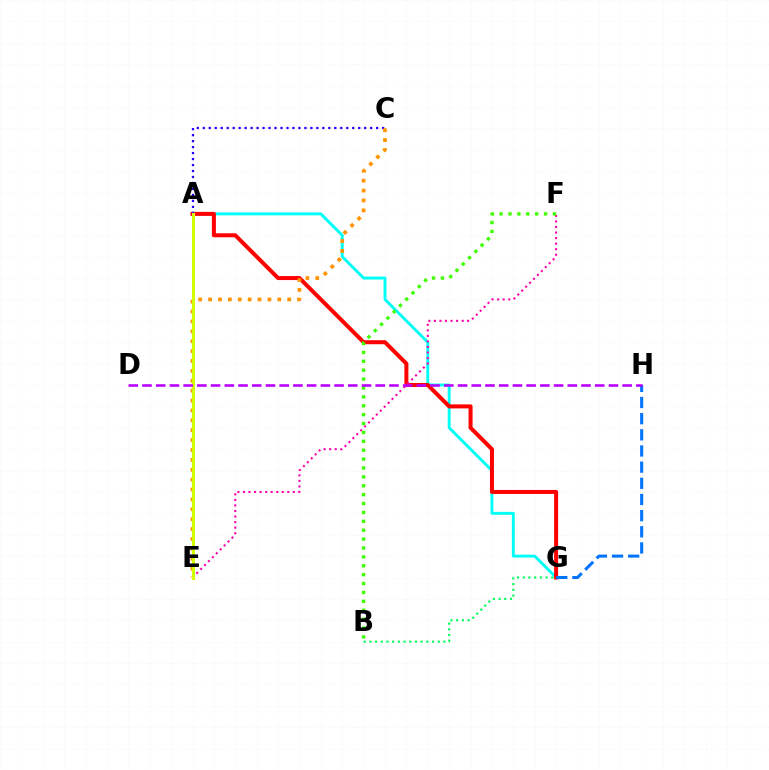{('B', 'G'): [{'color': '#00ff5c', 'line_style': 'dotted', 'thickness': 1.55}], ('A', 'G'): [{'color': '#00fff6', 'line_style': 'solid', 'thickness': 2.1}, {'color': '#ff0000', 'line_style': 'solid', 'thickness': 2.89}], ('E', 'F'): [{'color': '#ff00ac', 'line_style': 'dotted', 'thickness': 1.51}], ('A', 'C'): [{'color': '#2500ff', 'line_style': 'dotted', 'thickness': 1.62}], ('G', 'H'): [{'color': '#0074ff', 'line_style': 'dashed', 'thickness': 2.2}], ('C', 'E'): [{'color': '#ff9400', 'line_style': 'dotted', 'thickness': 2.69}], ('A', 'E'): [{'color': '#d1ff00', 'line_style': 'solid', 'thickness': 2.18}], ('B', 'F'): [{'color': '#3dff00', 'line_style': 'dotted', 'thickness': 2.42}], ('D', 'H'): [{'color': '#b900ff', 'line_style': 'dashed', 'thickness': 1.86}]}